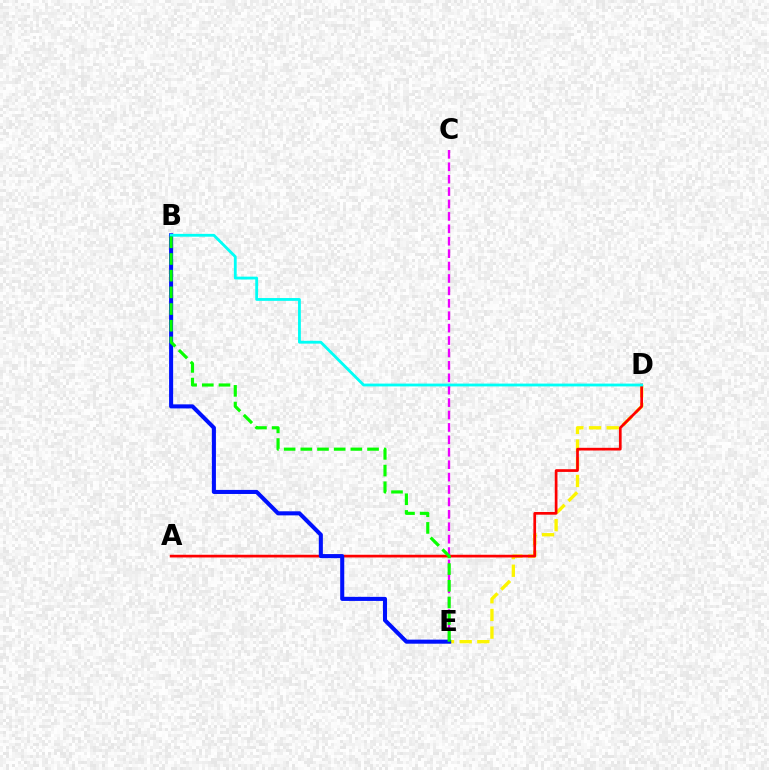{('D', 'E'): [{'color': '#fcf500', 'line_style': 'dashed', 'thickness': 2.4}], ('C', 'E'): [{'color': '#ee00ff', 'line_style': 'dashed', 'thickness': 1.69}], ('A', 'D'): [{'color': '#ff0000', 'line_style': 'solid', 'thickness': 1.95}], ('B', 'E'): [{'color': '#0010ff', 'line_style': 'solid', 'thickness': 2.93}, {'color': '#08ff00', 'line_style': 'dashed', 'thickness': 2.27}], ('B', 'D'): [{'color': '#00fff6', 'line_style': 'solid', 'thickness': 2.03}]}